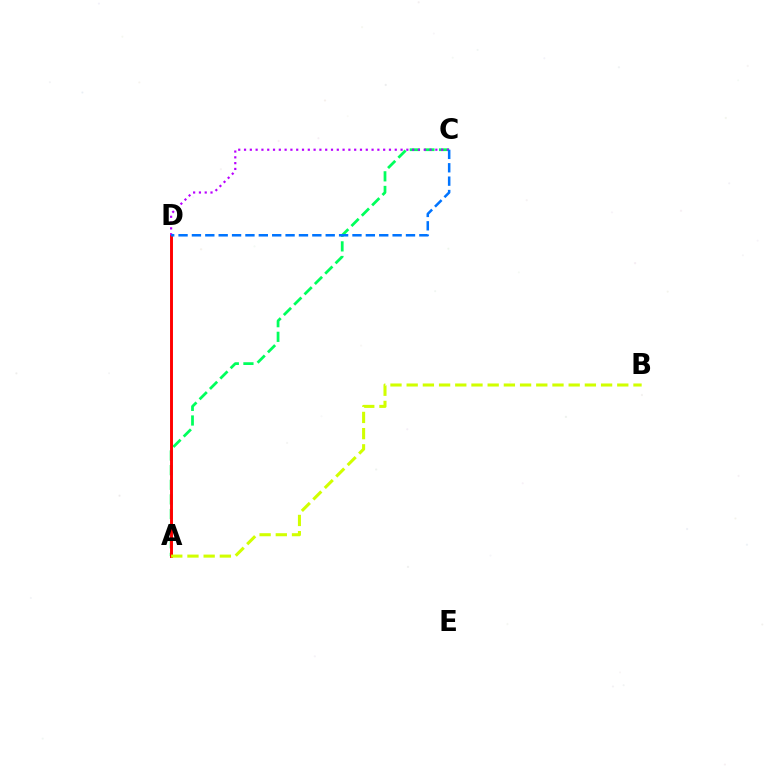{('A', 'C'): [{'color': '#00ff5c', 'line_style': 'dashed', 'thickness': 1.99}], ('A', 'D'): [{'color': '#ff0000', 'line_style': 'solid', 'thickness': 2.1}], ('C', 'D'): [{'color': '#b900ff', 'line_style': 'dotted', 'thickness': 1.58}, {'color': '#0074ff', 'line_style': 'dashed', 'thickness': 1.82}], ('A', 'B'): [{'color': '#d1ff00', 'line_style': 'dashed', 'thickness': 2.2}]}